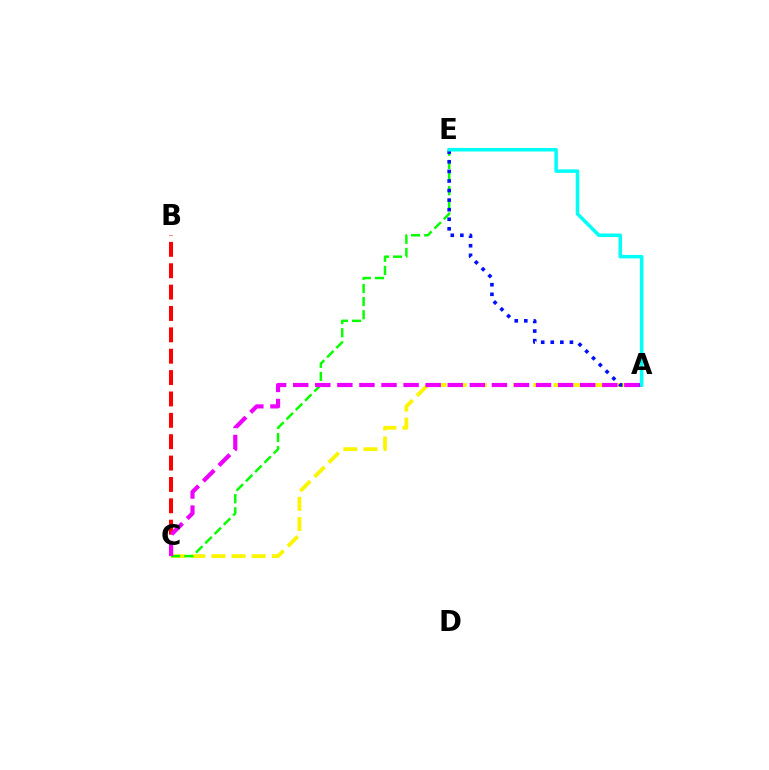{('B', 'C'): [{'color': '#ff0000', 'line_style': 'dashed', 'thickness': 2.9}], ('A', 'C'): [{'color': '#fcf500', 'line_style': 'dashed', 'thickness': 2.73}, {'color': '#ee00ff', 'line_style': 'dashed', 'thickness': 3.0}], ('C', 'E'): [{'color': '#08ff00', 'line_style': 'dashed', 'thickness': 1.78}], ('A', 'E'): [{'color': '#0010ff', 'line_style': 'dotted', 'thickness': 2.6}, {'color': '#00fff6', 'line_style': 'solid', 'thickness': 2.54}]}